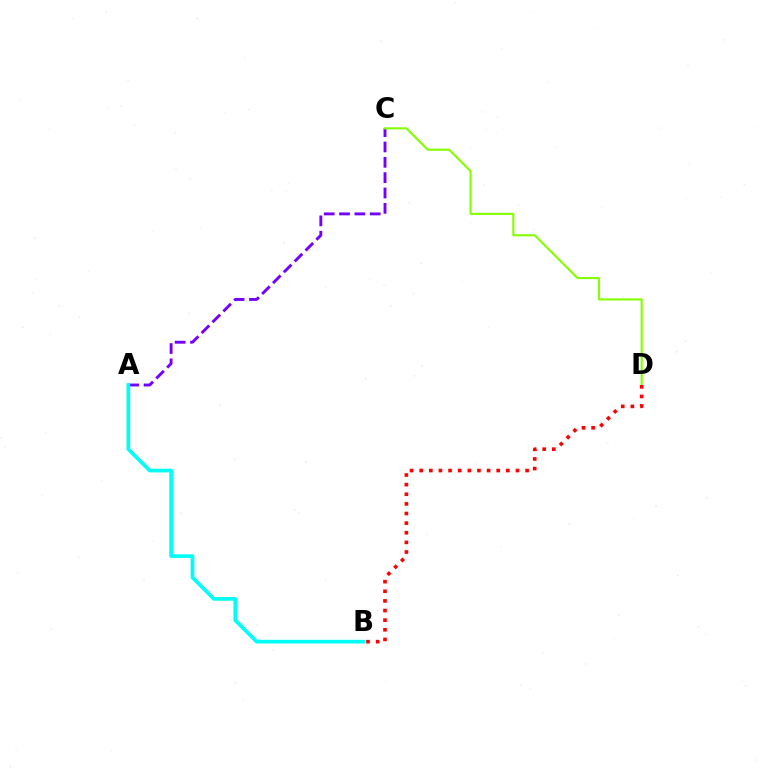{('A', 'C'): [{'color': '#7200ff', 'line_style': 'dashed', 'thickness': 2.08}], ('A', 'B'): [{'color': '#00fff6', 'line_style': 'solid', 'thickness': 2.66}], ('C', 'D'): [{'color': '#84ff00', 'line_style': 'solid', 'thickness': 1.52}], ('B', 'D'): [{'color': '#ff0000', 'line_style': 'dotted', 'thickness': 2.62}]}